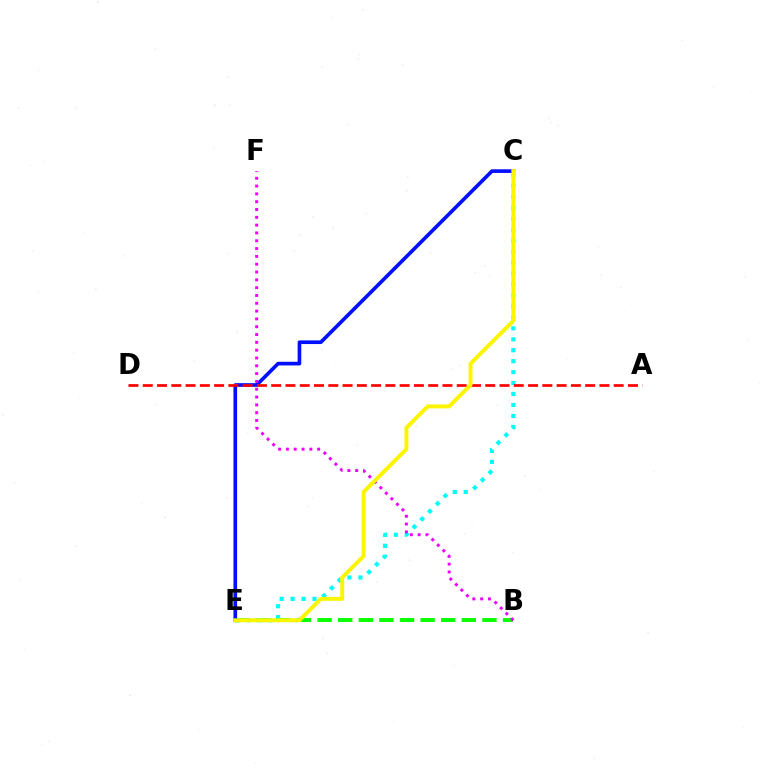{('B', 'E'): [{'color': '#08ff00', 'line_style': 'dashed', 'thickness': 2.8}], ('C', 'E'): [{'color': '#00fff6', 'line_style': 'dotted', 'thickness': 2.98}, {'color': '#0010ff', 'line_style': 'solid', 'thickness': 2.64}, {'color': '#fcf500', 'line_style': 'solid', 'thickness': 2.84}], ('A', 'D'): [{'color': '#ff0000', 'line_style': 'dashed', 'thickness': 1.94}], ('B', 'F'): [{'color': '#ee00ff', 'line_style': 'dotted', 'thickness': 2.12}]}